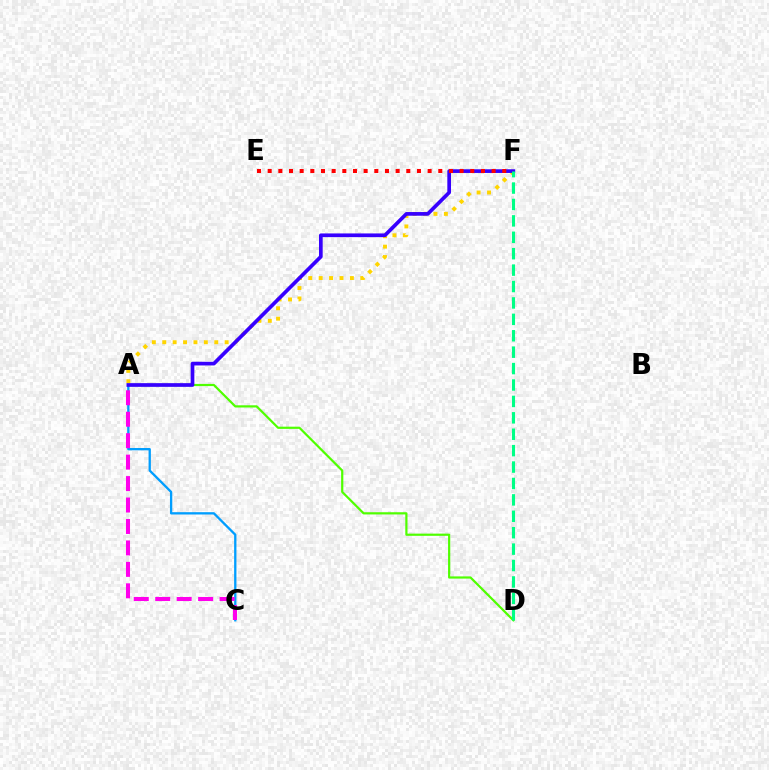{('A', 'C'): [{'color': '#009eff', 'line_style': 'solid', 'thickness': 1.66}, {'color': '#ff00ed', 'line_style': 'dashed', 'thickness': 2.91}], ('A', 'F'): [{'color': '#ffd500', 'line_style': 'dotted', 'thickness': 2.83}, {'color': '#3700ff', 'line_style': 'solid', 'thickness': 2.65}], ('A', 'D'): [{'color': '#4fff00', 'line_style': 'solid', 'thickness': 1.59}], ('E', 'F'): [{'color': '#ff0000', 'line_style': 'dotted', 'thickness': 2.9}], ('D', 'F'): [{'color': '#00ff86', 'line_style': 'dashed', 'thickness': 2.23}]}